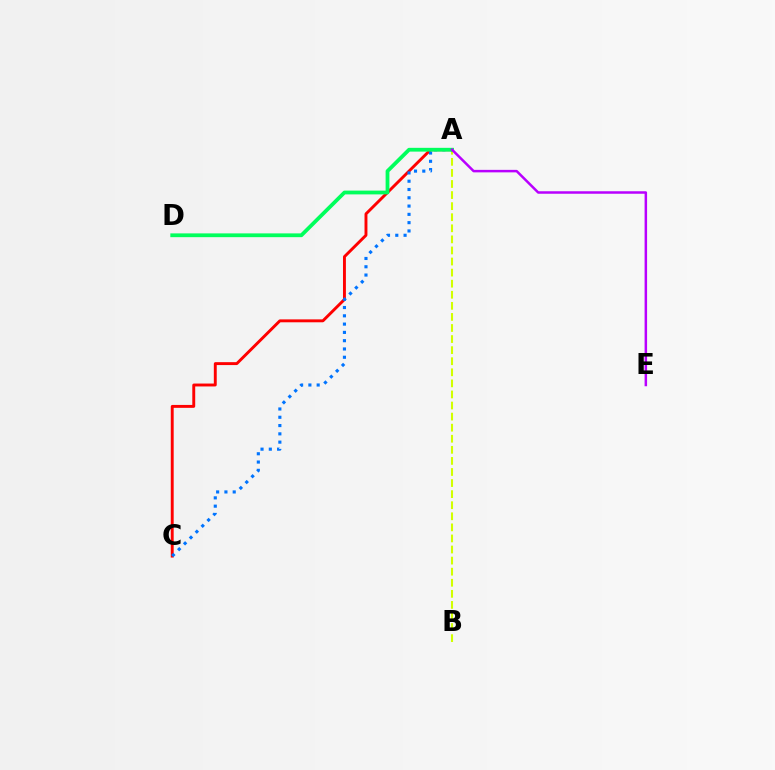{('A', 'C'): [{'color': '#ff0000', 'line_style': 'solid', 'thickness': 2.09}, {'color': '#0074ff', 'line_style': 'dotted', 'thickness': 2.25}], ('A', 'B'): [{'color': '#d1ff00', 'line_style': 'dashed', 'thickness': 1.5}], ('A', 'D'): [{'color': '#00ff5c', 'line_style': 'solid', 'thickness': 2.72}], ('A', 'E'): [{'color': '#b900ff', 'line_style': 'solid', 'thickness': 1.8}]}